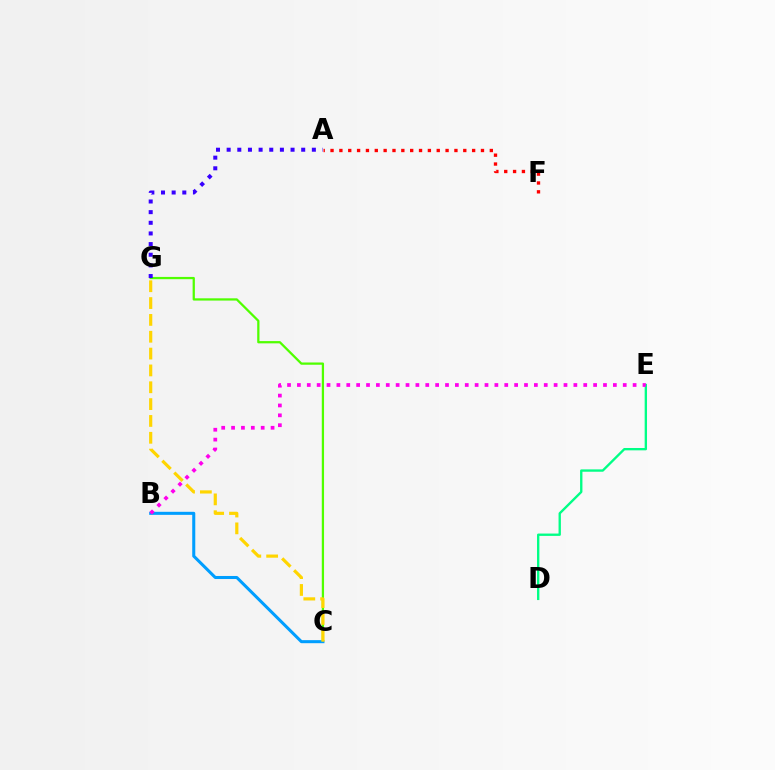{('C', 'G'): [{'color': '#4fff00', 'line_style': 'solid', 'thickness': 1.63}, {'color': '#ffd500', 'line_style': 'dashed', 'thickness': 2.29}], ('B', 'C'): [{'color': '#009eff', 'line_style': 'solid', 'thickness': 2.19}], ('A', 'G'): [{'color': '#3700ff', 'line_style': 'dotted', 'thickness': 2.89}], ('A', 'F'): [{'color': '#ff0000', 'line_style': 'dotted', 'thickness': 2.4}], ('D', 'E'): [{'color': '#00ff86', 'line_style': 'solid', 'thickness': 1.69}], ('B', 'E'): [{'color': '#ff00ed', 'line_style': 'dotted', 'thickness': 2.68}]}